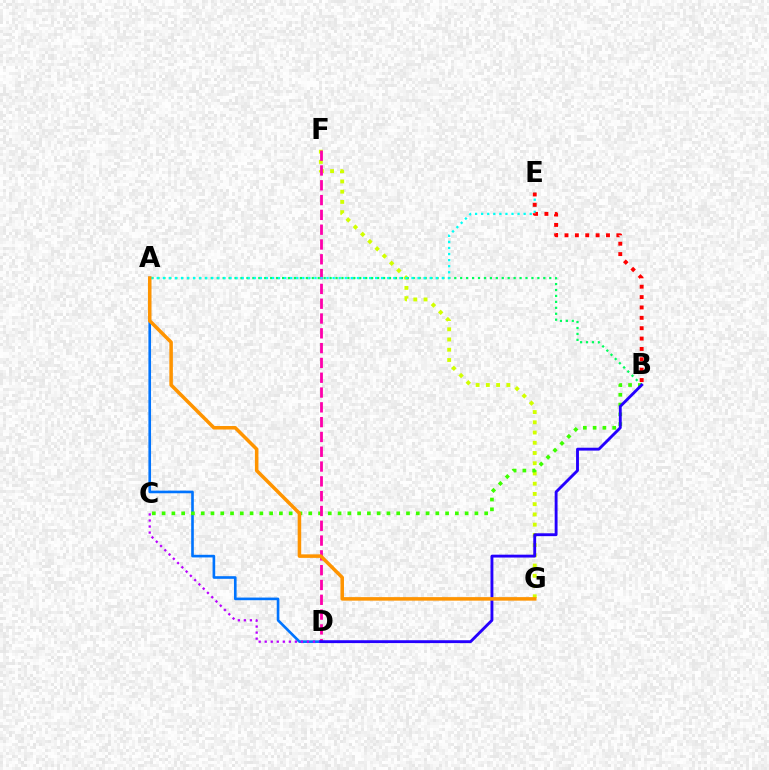{('F', 'G'): [{'color': '#d1ff00', 'line_style': 'dotted', 'thickness': 2.78}], ('A', 'B'): [{'color': '#00ff5c', 'line_style': 'dotted', 'thickness': 1.61}], ('A', 'D'): [{'color': '#0074ff', 'line_style': 'solid', 'thickness': 1.9}], ('B', 'C'): [{'color': '#3dff00', 'line_style': 'dotted', 'thickness': 2.66}], ('D', 'F'): [{'color': '#ff00ac', 'line_style': 'dashed', 'thickness': 2.01}], ('C', 'D'): [{'color': '#b900ff', 'line_style': 'dotted', 'thickness': 1.64}], ('A', 'E'): [{'color': '#00fff6', 'line_style': 'dotted', 'thickness': 1.65}], ('B', 'E'): [{'color': '#ff0000', 'line_style': 'dotted', 'thickness': 2.82}], ('B', 'D'): [{'color': '#2500ff', 'line_style': 'solid', 'thickness': 2.07}], ('A', 'G'): [{'color': '#ff9400', 'line_style': 'solid', 'thickness': 2.54}]}